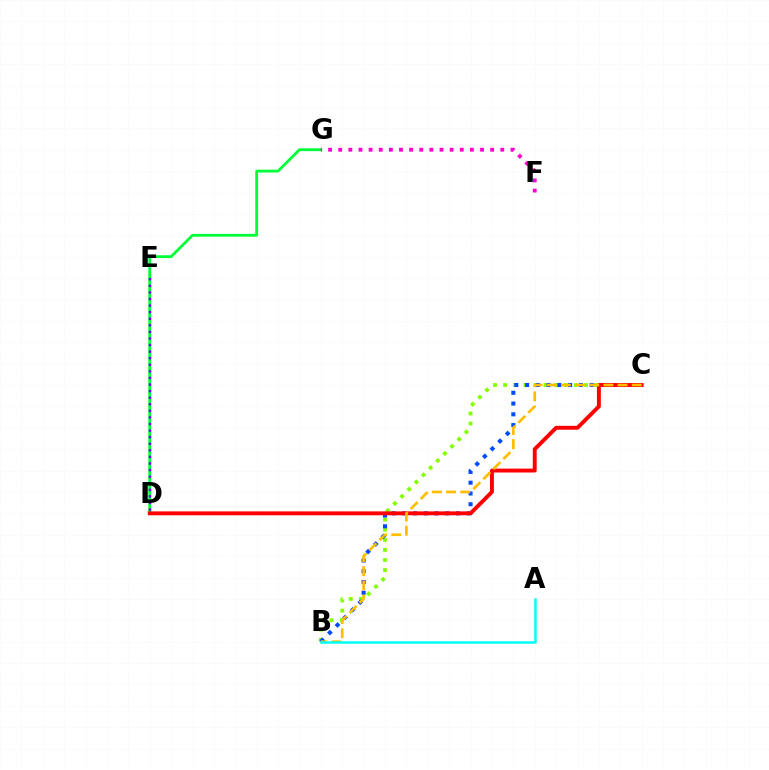{('B', 'C'): [{'color': '#84ff00', 'line_style': 'dotted', 'thickness': 2.75}, {'color': '#004bff', 'line_style': 'dotted', 'thickness': 2.92}, {'color': '#ffbd00', 'line_style': 'dashed', 'thickness': 1.92}], ('D', 'G'): [{'color': '#00ff39', 'line_style': 'solid', 'thickness': 2.02}], ('D', 'E'): [{'color': '#7200ff', 'line_style': 'dotted', 'thickness': 1.79}], ('C', 'D'): [{'color': '#ff0000', 'line_style': 'solid', 'thickness': 2.81}], ('A', 'B'): [{'color': '#00fff6', 'line_style': 'solid', 'thickness': 1.8}], ('F', 'G'): [{'color': '#ff00cf', 'line_style': 'dotted', 'thickness': 2.75}]}